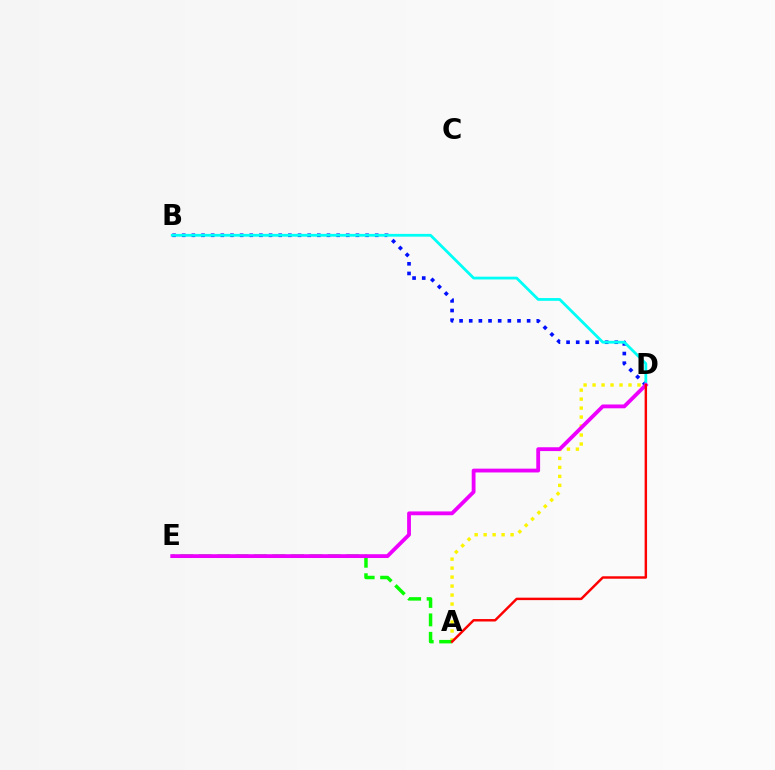{('B', 'D'): [{'color': '#0010ff', 'line_style': 'dotted', 'thickness': 2.62}, {'color': '#00fff6', 'line_style': 'solid', 'thickness': 2.0}], ('A', 'D'): [{'color': '#fcf500', 'line_style': 'dotted', 'thickness': 2.44}, {'color': '#ff0000', 'line_style': 'solid', 'thickness': 1.76}], ('A', 'E'): [{'color': '#08ff00', 'line_style': 'dashed', 'thickness': 2.5}], ('D', 'E'): [{'color': '#ee00ff', 'line_style': 'solid', 'thickness': 2.75}]}